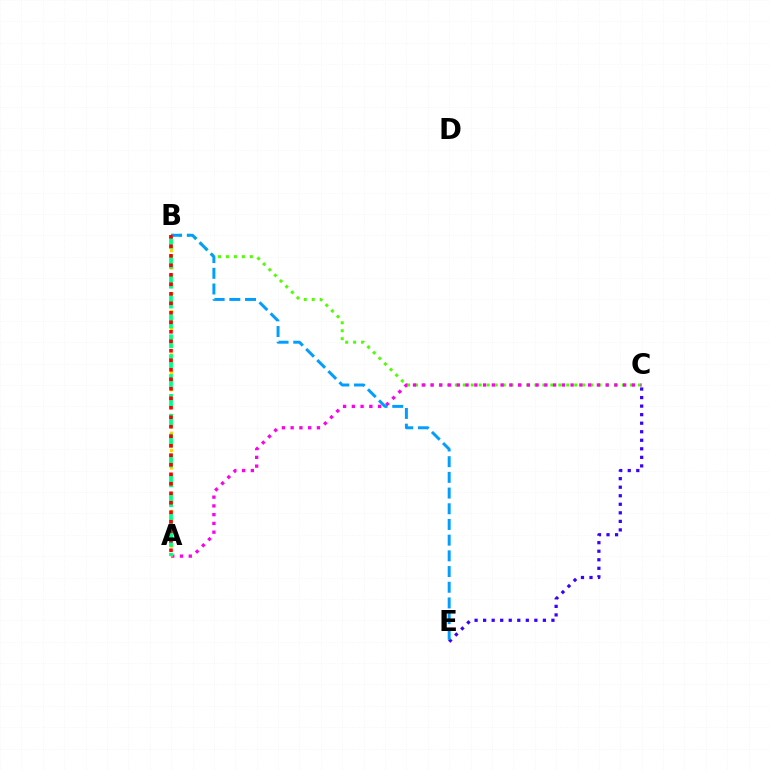{('C', 'E'): [{'color': '#3700ff', 'line_style': 'dotted', 'thickness': 2.32}], ('B', 'C'): [{'color': '#4fff00', 'line_style': 'dotted', 'thickness': 2.16}], ('A', 'C'): [{'color': '#ff00ed', 'line_style': 'dotted', 'thickness': 2.38}], ('A', 'B'): [{'color': '#ffd500', 'line_style': 'dotted', 'thickness': 2.36}, {'color': '#00ff86', 'line_style': 'dashed', 'thickness': 2.7}, {'color': '#ff0000', 'line_style': 'dotted', 'thickness': 2.58}], ('B', 'E'): [{'color': '#009eff', 'line_style': 'dashed', 'thickness': 2.13}]}